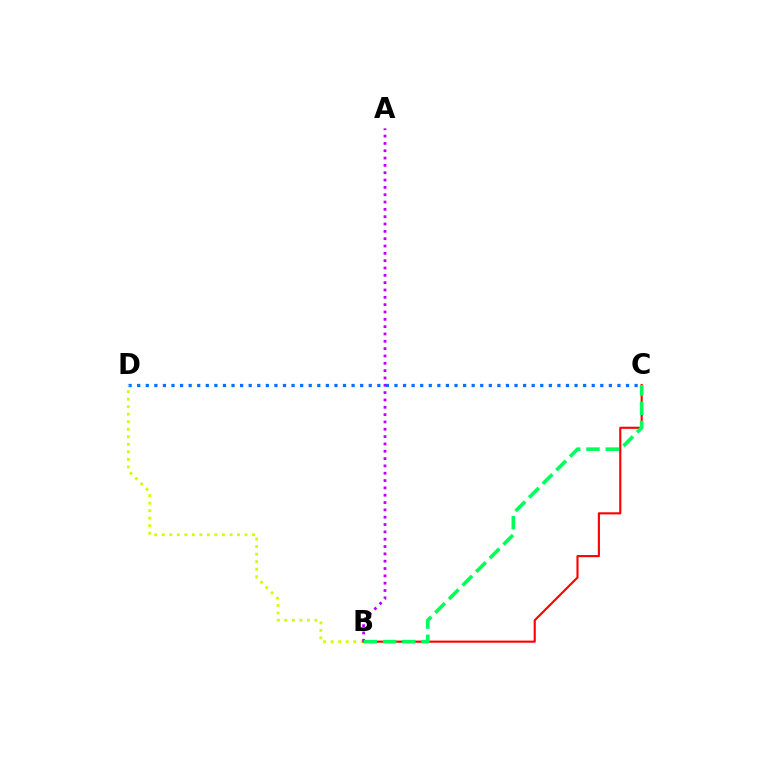{('C', 'D'): [{'color': '#0074ff', 'line_style': 'dotted', 'thickness': 2.33}], ('B', 'D'): [{'color': '#d1ff00', 'line_style': 'dotted', 'thickness': 2.04}], ('B', 'C'): [{'color': '#ff0000', 'line_style': 'solid', 'thickness': 1.53}, {'color': '#00ff5c', 'line_style': 'dashed', 'thickness': 2.62}], ('A', 'B'): [{'color': '#b900ff', 'line_style': 'dotted', 'thickness': 1.99}]}